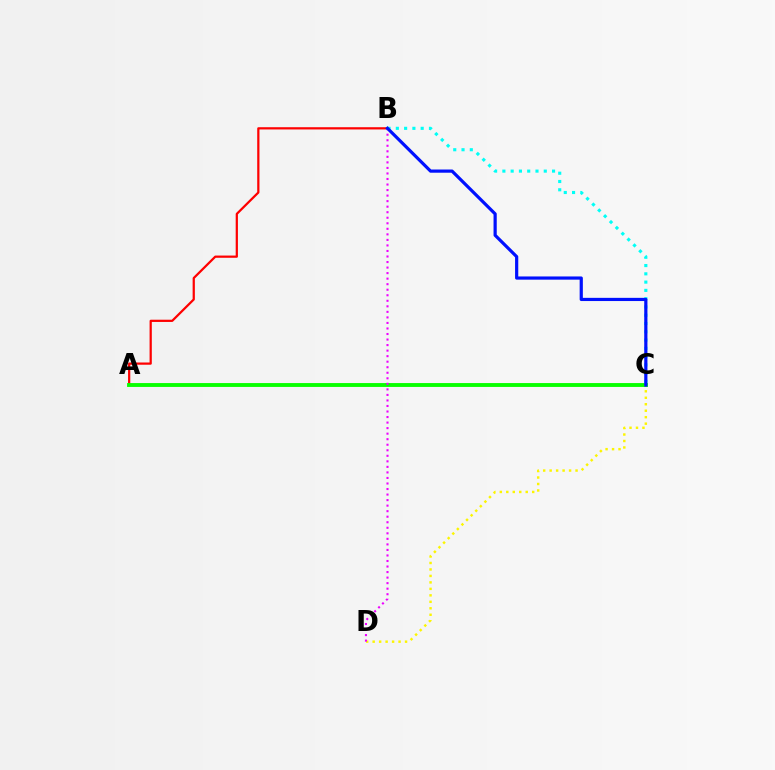{('A', 'B'): [{'color': '#ff0000', 'line_style': 'solid', 'thickness': 1.61}], ('A', 'C'): [{'color': '#08ff00', 'line_style': 'solid', 'thickness': 2.78}], ('B', 'C'): [{'color': '#00fff6', 'line_style': 'dotted', 'thickness': 2.25}, {'color': '#0010ff', 'line_style': 'solid', 'thickness': 2.3}], ('C', 'D'): [{'color': '#fcf500', 'line_style': 'dotted', 'thickness': 1.76}], ('B', 'D'): [{'color': '#ee00ff', 'line_style': 'dotted', 'thickness': 1.5}]}